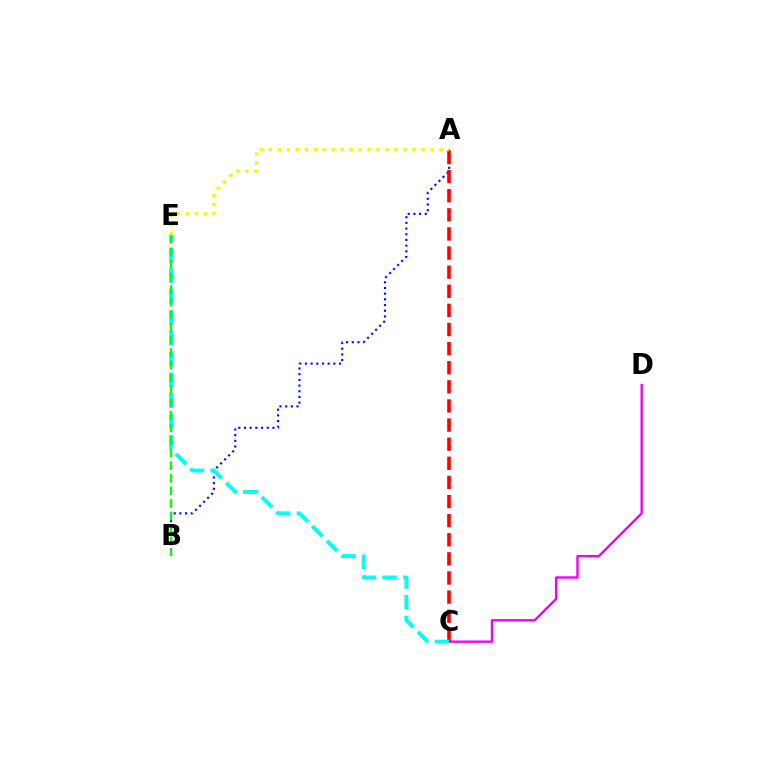{('A', 'B'): [{'color': '#0010ff', 'line_style': 'dotted', 'thickness': 1.55}], ('C', 'D'): [{'color': '#ee00ff', 'line_style': 'solid', 'thickness': 1.7}], ('A', 'C'): [{'color': '#ff0000', 'line_style': 'dashed', 'thickness': 2.6}], ('C', 'E'): [{'color': '#00fff6', 'line_style': 'dashed', 'thickness': 2.82}], ('A', 'E'): [{'color': '#fcf500', 'line_style': 'dotted', 'thickness': 2.44}], ('B', 'E'): [{'color': '#08ff00', 'line_style': 'dashed', 'thickness': 1.71}]}